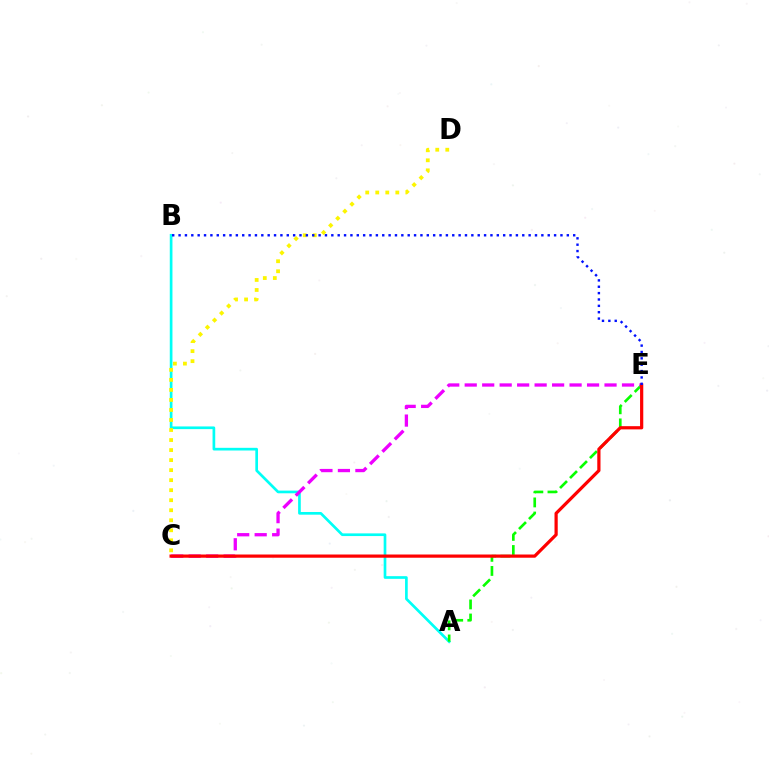{('A', 'B'): [{'color': '#00fff6', 'line_style': 'solid', 'thickness': 1.93}], ('A', 'E'): [{'color': '#08ff00', 'line_style': 'dashed', 'thickness': 1.92}], ('C', 'D'): [{'color': '#fcf500', 'line_style': 'dotted', 'thickness': 2.72}], ('C', 'E'): [{'color': '#ee00ff', 'line_style': 'dashed', 'thickness': 2.37}, {'color': '#ff0000', 'line_style': 'solid', 'thickness': 2.31}], ('B', 'E'): [{'color': '#0010ff', 'line_style': 'dotted', 'thickness': 1.73}]}